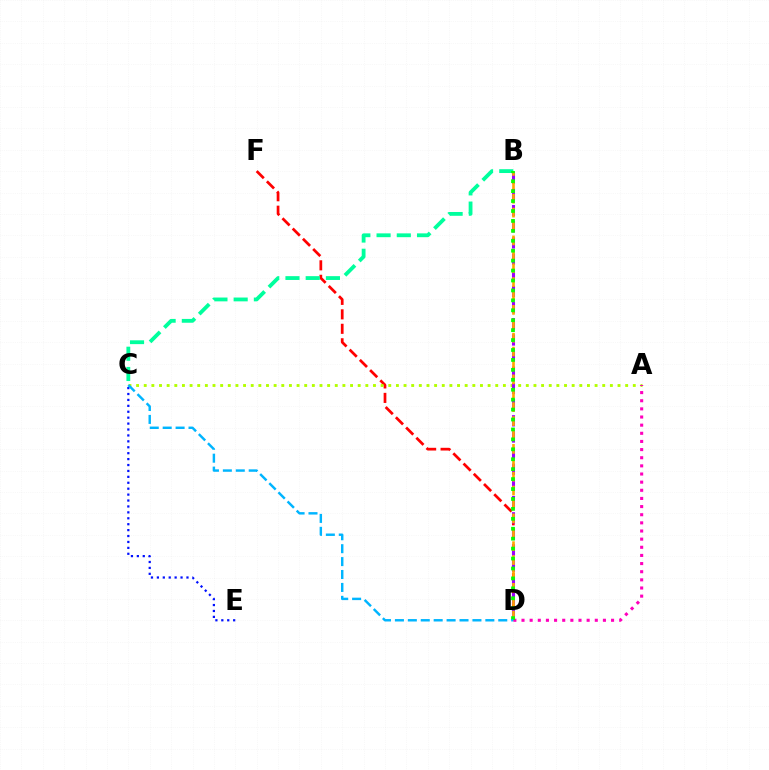{('D', 'F'): [{'color': '#ff0000', 'line_style': 'dashed', 'thickness': 1.97}], ('A', 'C'): [{'color': '#b3ff00', 'line_style': 'dotted', 'thickness': 2.08}], ('B', 'D'): [{'color': '#9b00ff', 'line_style': 'dashed', 'thickness': 2.2}, {'color': '#ffa500', 'line_style': 'dashed', 'thickness': 1.89}, {'color': '#08ff00', 'line_style': 'dotted', 'thickness': 2.7}], ('B', 'C'): [{'color': '#00ff9d', 'line_style': 'dashed', 'thickness': 2.75}], ('C', 'E'): [{'color': '#0010ff', 'line_style': 'dotted', 'thickness': 1.61}], ('A', 'D'): [{'color': '#ff00bd', 'line_style': 'dotted', 'thickness': 2.21}], ('C', 'D'): [{'color': '#00b5ff', 'line_style': 'dashed', 'thickness': 1.75}]}